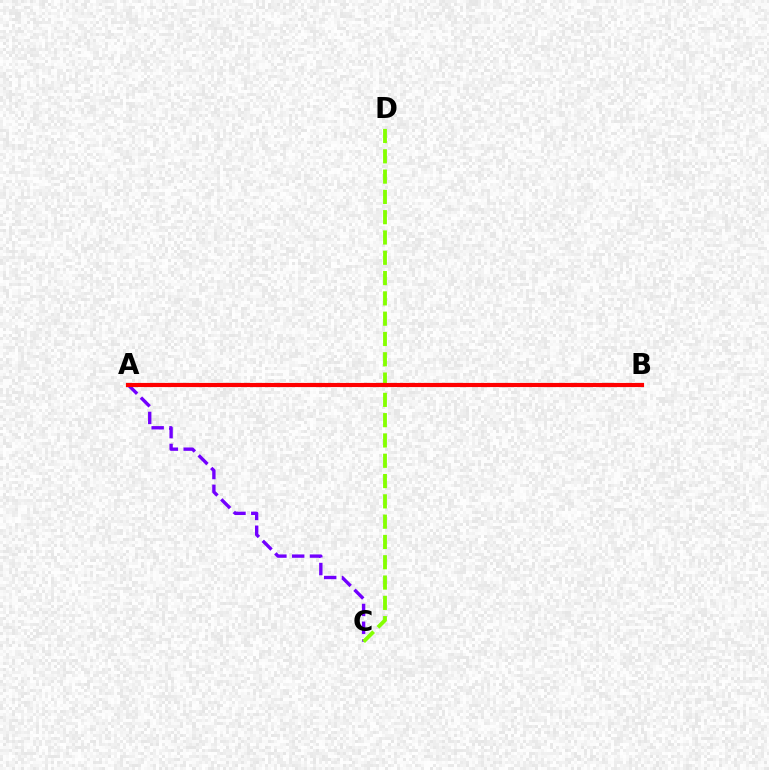{('A', 'C'): [{'color': '#7200ff', 'line_style': 'dashed', 'thickness': 2.42}], ('C', 'D'): [{'color': '#84ff00', 'line_style': 'dashed', 'thickness': 2.76}], ('A', 'B'): [{'color': '#00fff6', 'line_style': 'solid', 'thickness': 2.75}, {'color': '#ff0000', 'line_style': 'solid', 'thickness': 2.98}]}